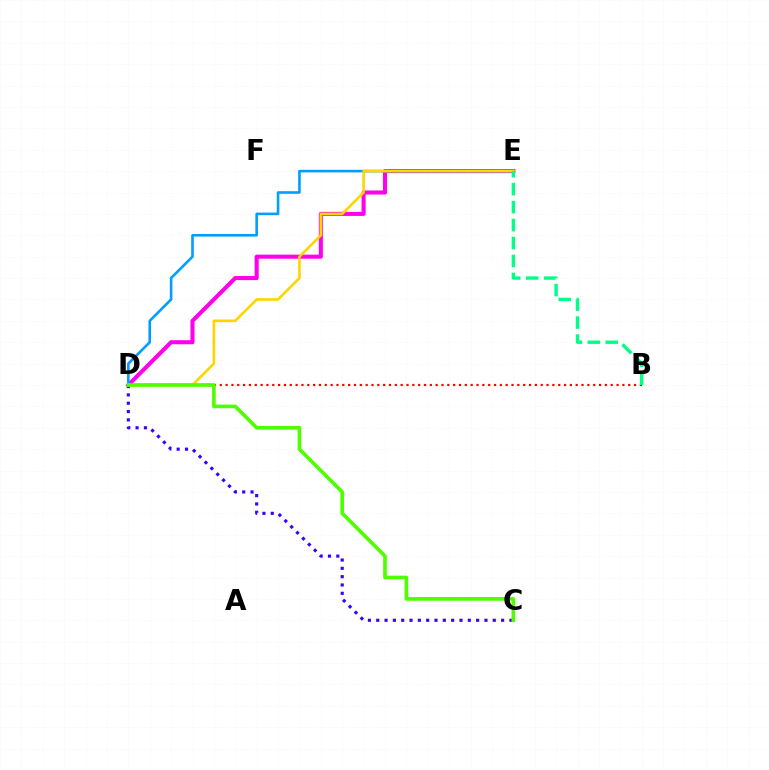{('D', 'E'): [{'color': '#ff00ed', 'line_style': 'solid', 'thickness': 2.93}, {'color': '#009eff', 'line_style': 'solid', 'thickness': 1.87}, {'color': '#ffd500', 'line_style': 'solid', 'thickness': 1.9}], ('C', 'D'): [{'color': '#3700ff', 'line_style': 'dotted', 'thickness': 2.26}, {'color': '#4fff00', 'line_style': 'solid', 'thickness': 2.63}], ('B', 'D'): [{'color': '#ff0000', 'line_style': 'dotted', 'thickness': 1.59}], ('B', 'E'): [{'color': '#00ff86', 'line_style': 'dashed', 'thickness': 2.44}]}